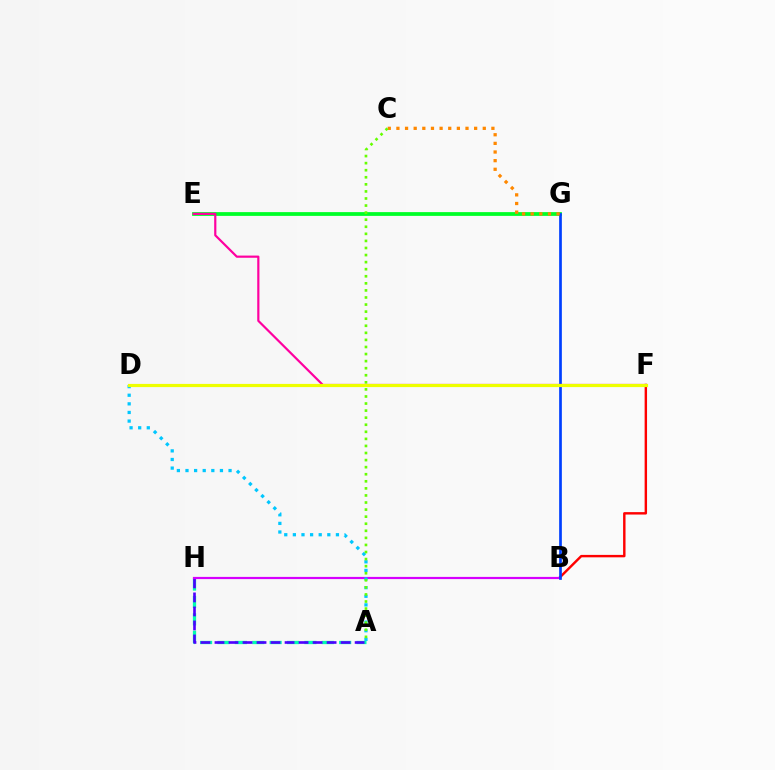{('B', 'F'): [{'color': '#ff0000', 'line_style': 'solid', 'thickness': 1.75}], ('A', 'H'): [{'color': '#00ffaf', 'line_style': 'dashed', 'thickness': 2.36}, {'color': '#4f00ff', 'line_style': 'dashed', 'thickness': 1.9}], ('E', 'G'): [{'color': '#00ff27', 'line_style': 'solid', 'thickness': 2.71}], ('B', 'H'): [{'color': '#d600ff', 'line_style': 'solid', 'thickness': 1.58}], ('B', 'G'): [{'color': '#003fff', 'line_style': 'solid', 'thickness': 1.94}], ('A', 'D'): [{'color': '#00c7ff', 'line_style': 'dotted', 'thickness': 2.34}], ('E', 'F'): [{'color': '#ff00a0', 'line_style': 'solid', 'thickness': 1.58}], ('C', 'G'): [{'color': '#ff8800', 'line_style': 'dotted', 'thickness': 2.35}], ('A', 'C'): [{'color': '#66ff00', 'line_style': 'dotted', 'thickness': 1.92}], ('D', 'F'): [{'color': '#eeff00', 'line_style': 'solid', 'thickness': 2.29}]}